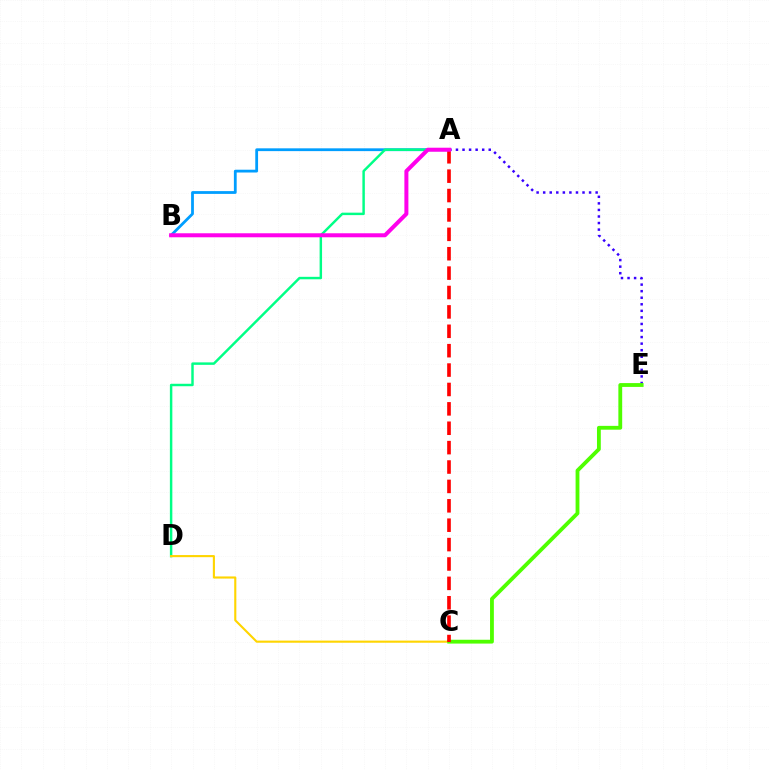{('A', 'B'): [{'color': '#009eff', 'line_style': 'solid', 'thickness': 2.01}, {'color': '#ff00ed', 'line_style': 'solid', 'thickness': 2.89}], ('A', 'D'): [{'color': '#00ff86', 'line_style': 'solid', 'thickness': 1.77}], ('A', 'E'): [{'color': '#3700ff', 'line_style': 'dotted', 'thickness': 1.78}], ('C', 'D'): [{'color': '#ffd500', 'line_style': 'solid', 'thickness': 1.53}], ('C', 'E'): [{'color': '#4fff00', 'line_style': 'solid', 'thickness': 2.75}], ('A', 'C'): [{'color': '#ff0000', 'line_style': 'dashed', 'thickness': 2.63}]}